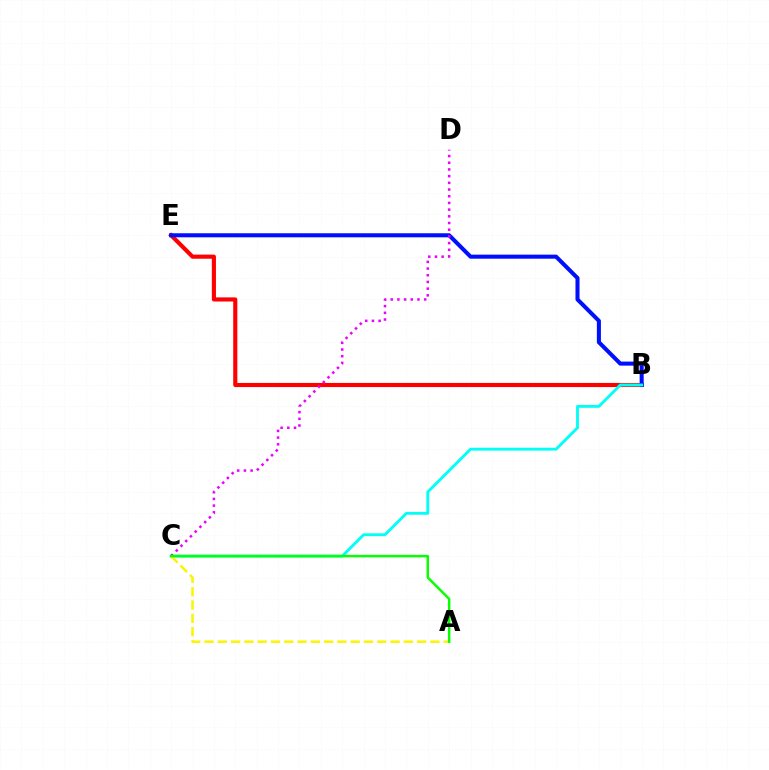{('B', 'E'): [{'color': '#ff0000', 'line_style': 'solid', 'thickness': 2.96}, {'color': '#0010ff', 'line_style': 'solid', 'thickness': 2.92}], ('B', 'C'): [{'color': '#00fff6', 'line_style': 'solid', 'thickness': 2.05}], ('A', 'C'): [{'color': '#fcf500', 'line_style': 'dashed', 'thickness': 1.81}, {'color': '#08ff00', 'line_style': 'solid', 'thickness': 1.78}], ('C', 'D'): [{'color': '#ee00ff', 'line_style': 'dotted', 'thickness': 1.82}]}